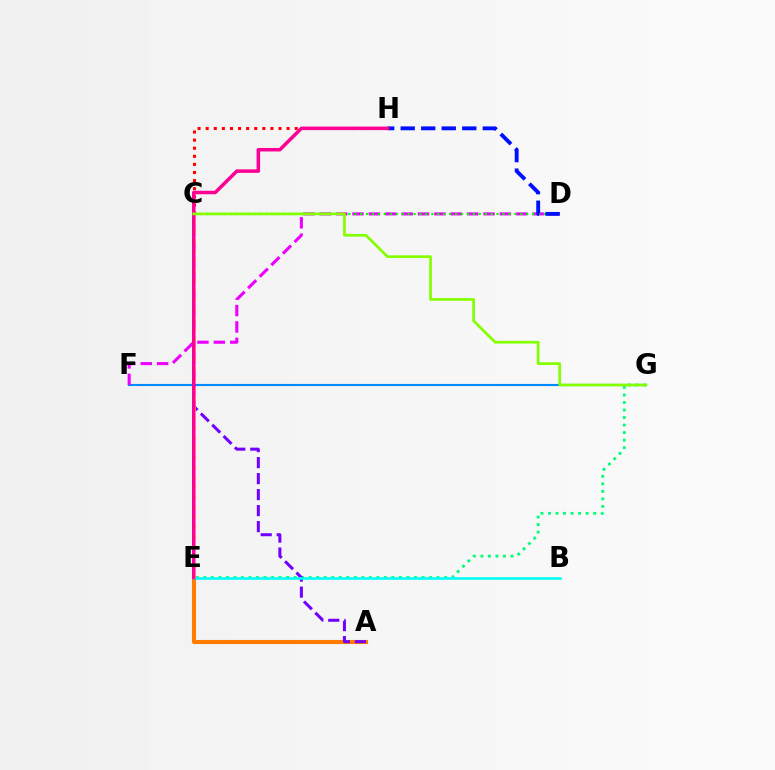{('F', 'G'): [{'color': '#008cff', 'line_style': 'solid', 'thickness': 1.52}], ('D', 'F'): [{'color': '#ee00ff', 'line_style': 'dashed', 'thickness': 2.23}], ('C', 'D'): [{'color': '#08ff00', 'line_style': 'dotted', 'thickness': 1.61}], ('D', 'H'): [{'color': '#0010ff', 'line_style': 'dashed', 'thickness': 2.79}], ('A', 'E'): [{'color': '#ff7c00', 'line_style': 'solid', 'thickness': 2.94}], ('E', 'G'): [{'color': '#00ff74', 'line_style': 'dotted', 'thickness': 2.04}], ('A', 'C'): [{'color': '#7200ff', 'line_style': 'dashed', 'thickness': 2.17}], ('C', 'H'): [{'color': '#ff0000', 'line_style': 'dotted', 'thickness': 2.2}], ('B', 'E'): [{'color': '#00fff6', 'line_style': 'solid', 'thickness': 1.87}], ('C', 'E'): [{'color': '#fcf500', 'line_style': 'dotted', 'thickness': 2.68}], ('E', 'H'): [{'color': '#ff0094', 'line_style': 'solid', 'thickness': 2.53}], ('C', 'G'): [{'color': '#84ff00', 'line_style': 'solid', 'thickness': 1.95}]}